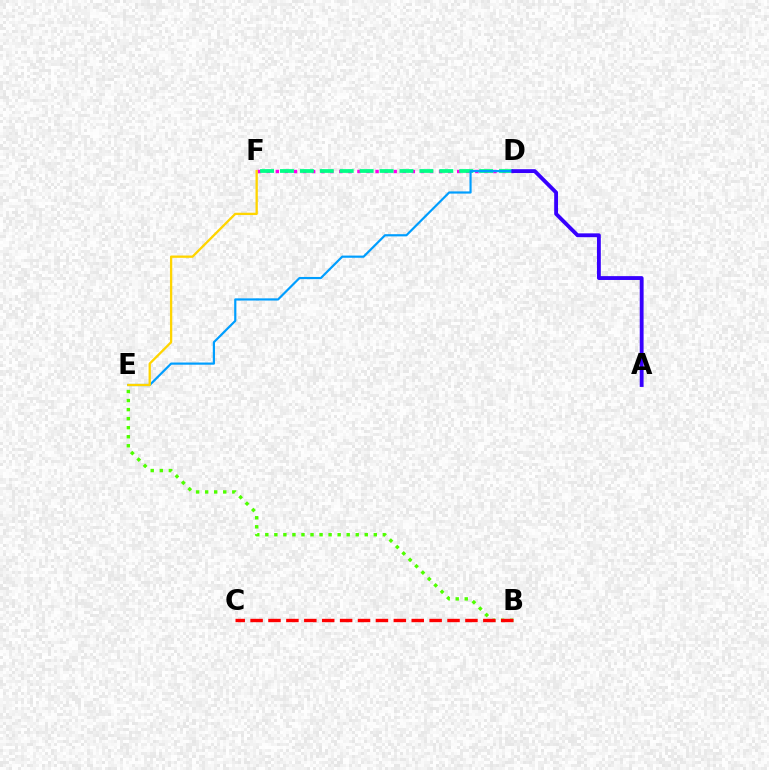{('D', 'F'): [{'color': '#ff00ed', 'line_style': 'dotted', 'thickness': 2.46}, {'color': '#00ff86', 'line_style': 'dashed', 'thickness': 2.71}], ('B', 'E'): [{'color': '#4fff00', 'line_style': 'dotted', 'thickness': 2.46}], ('B', 'C'): [{'color': '#ff0000', 'line_style': 'dashed', 'thickness': 2.43}], ('D', 'E'): [{'color': '#009eff', 'line_style': 'solid', 'thickness': 1.58}], ('A', 'D'): [{'color': '#3700ff', 'line_style': 'solid', 'thickness': 2.77}], ('E', 'F'): [{'color': '#ffd500', 'line_style': 'solid', 'thickness': 1.66}]}